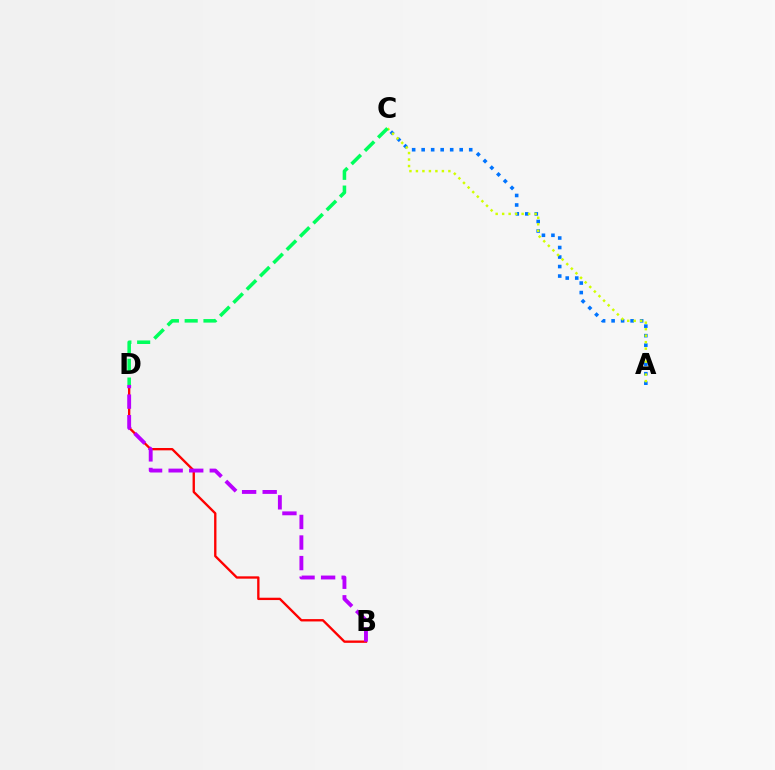{('B', 'D'): [{'color': '#ff0000', 'line_style': 'solid', 'thickness': 1.69}, {'color': '#b900ff', 'line_style': 'dashed', 'thickness': 2.79}], ('A', 'C'): [{'color': '#0074ff', 'line_style': 'dotted', 'thickness': 2.58}, {'color': '#d1ff00', 'line_style': 'dotted', 'thickness': 1.76}], ('C', 'D'): [{'color': '#00ff5c', 'line_style': 'dashed', 'thickness': 2.55}]}